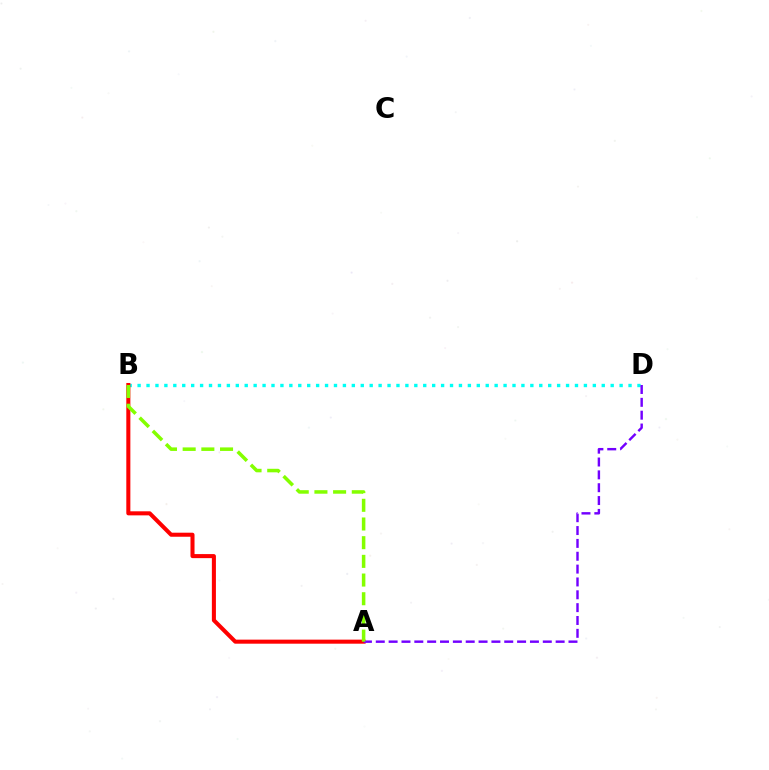{('B', 'D'): [{'color': '#00fff6', 'line_style': 'dotted', 'thickness': 2.43}], ('A', 'B'): [{'color': '#ff0000', 'line_style': 'solid', 'thickness': 2.92}, {'color': '#84ff00', 'line_style': 'dashed', 'thickness': 2.54}], ('A', 'D'): [{'color': '#7200ff', 'line_style': 'dashed', 'thickness': 1.75}]}